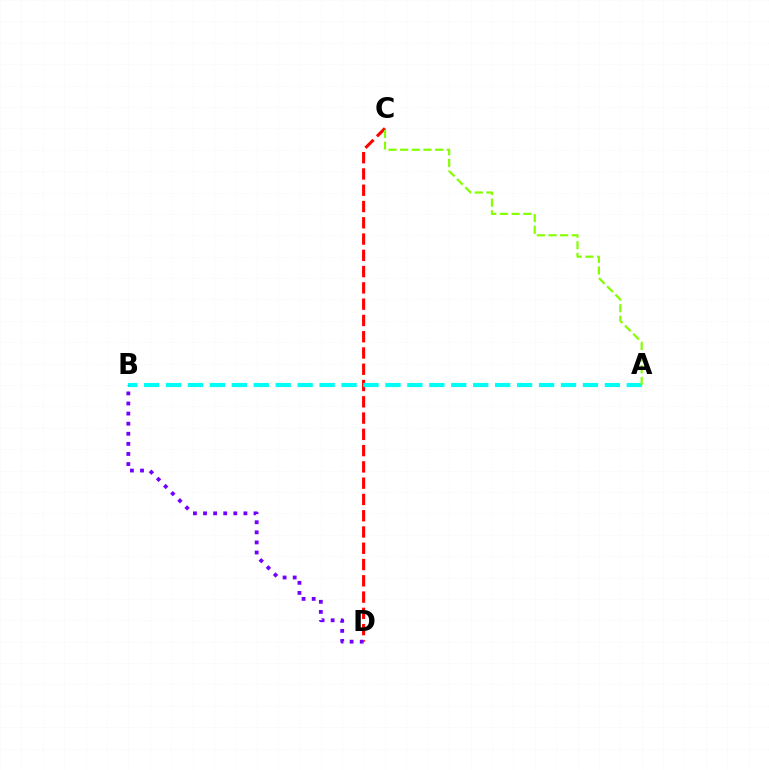{('C', 'D'): [{'color': '#ff0000', 'line_style': 'dashed', 'thickness': 2.21}], ('A', 'B'): [{'color': '#00fff6', 'line_style': 'dashed', 'thickness': 2.98}], ('A', 'C'): [{'color': '#84ff00', 'line_style': 'dashed', 'thickness': 1.58}], ('B', 'D'): [{'color': '#7200ff', 'line_style': 'dotted', 'thickness': 2.74}]}